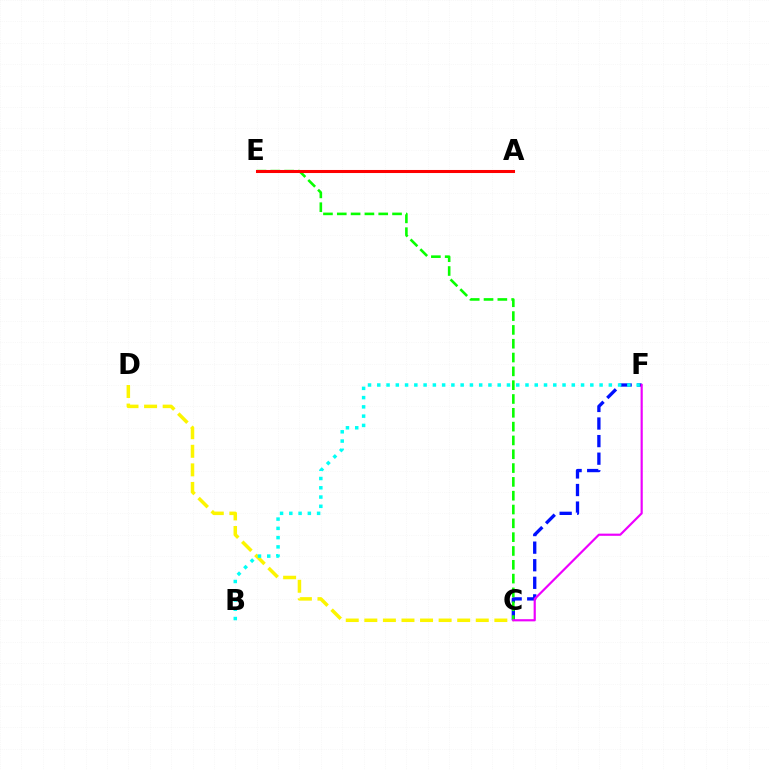{('C', 'D'): [{'color': '#fcf500', 'line_style': 'dashed', 'thickness': 2.52}], ('C', 'F'): [{'color': '#0010ff', 'line_style': 'dashed', 'thickness': 2.39}, {'color': '#ee00ff', 'line_style': 'solid', 'thickness': 1.57}], ('C', 'E'): [{'color': '#08ff00', 'line_style': 'dashed', 'thickness': 1.88}], ('B', 'F'): [{'color': '#00fff6', 'line_style': 'dotted', 'thickness': 2.52}], ('A', 'E'): [{'color': '#ff0000', 'line_style': 'solid', 'thickness': 2.2}]}